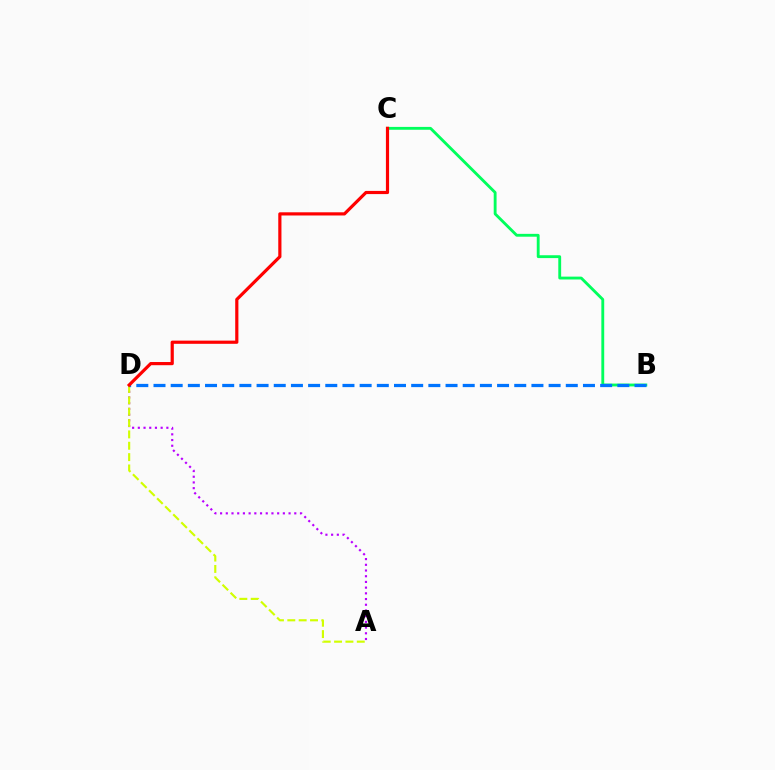{('A', 'D'): [{'color': '#b900ff', 'line_style': 'dotted', 'thickness': 1.55}, {'color': '#d1ff00', 'line_style': 'dashed', 'thickness': 1.54}], ('B', 'C'): [{'color': '#00ff5c', 'line_style': 'solid', 'thickness': 2.05}], ('B', 'D'): [{'color': '#0074ff', 'line_style': 'dashed', 'thickness': 2.33}], ('C', 'D'): [{'color': '#ff0000', 'line_style': 'solid', 'thickness': 2.29}]}